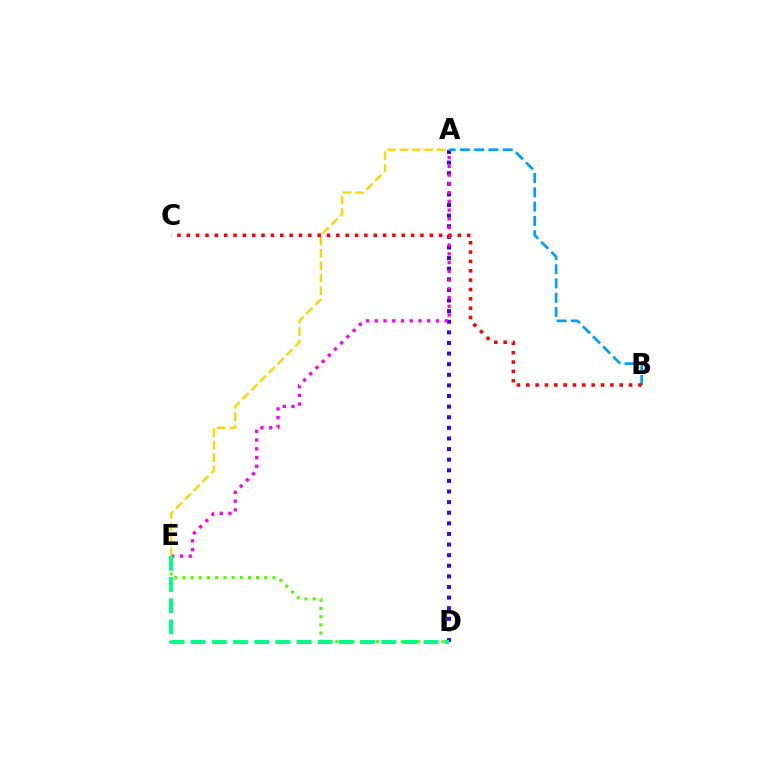{('A', 'D'): [{'color': '#3700ff', 'line_style': 'dotted', 'thickness': 2.88}], ('D', 'E'): [{'color': '#4fff00', 'line_style': 'dotted', 'thickness': 2.22}, {'color': '#00ff86', 'line_style': 'dashed', 'thickness': 2.87}], ('A', 'E'): [{'color': '#ff00ed', 'line_style': 'dotted', 'thickness': 2.38}, {'color': '#ffd500', 'line_style': 'dashed', 'thickness': 1.69}], ('A', 'B'): [{'color': '#009eff', 'line_style': 'dashed', 'thickness': 1.94}], ('B', 'C'): [{'color': '#ff0000', 'line_style': 'dotted', 'thickness': 2.54}]}